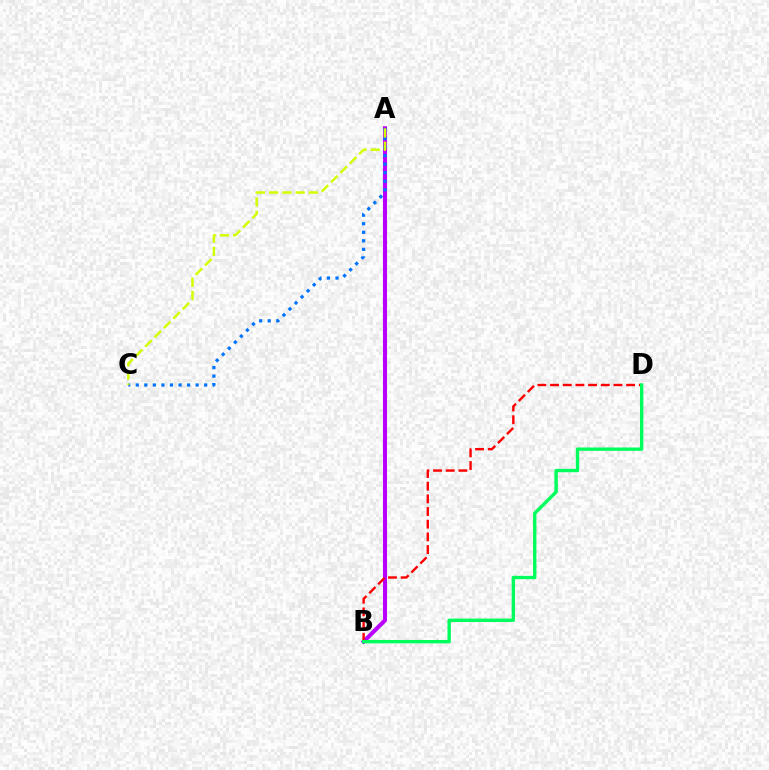{('A', 'B'): [{'color': '#b900ff', 'line_style': 'solid', 'thickness': 2.93}], ('A', 'C'): [{'color': '#0074ff', 'line_style': 'dotted', 'thickness': 2.32}, {'color': '#d1ff00', 'line_style': 'dashed', 'thickness': 1.8}], ('B', 'D'): [{'color': '#ff0000', 'line_style': 'dashed', 'thickness': 1.72}, {'color': '#00ff5c', 'line_style': 'solid', 'thickness': 2.43}]}